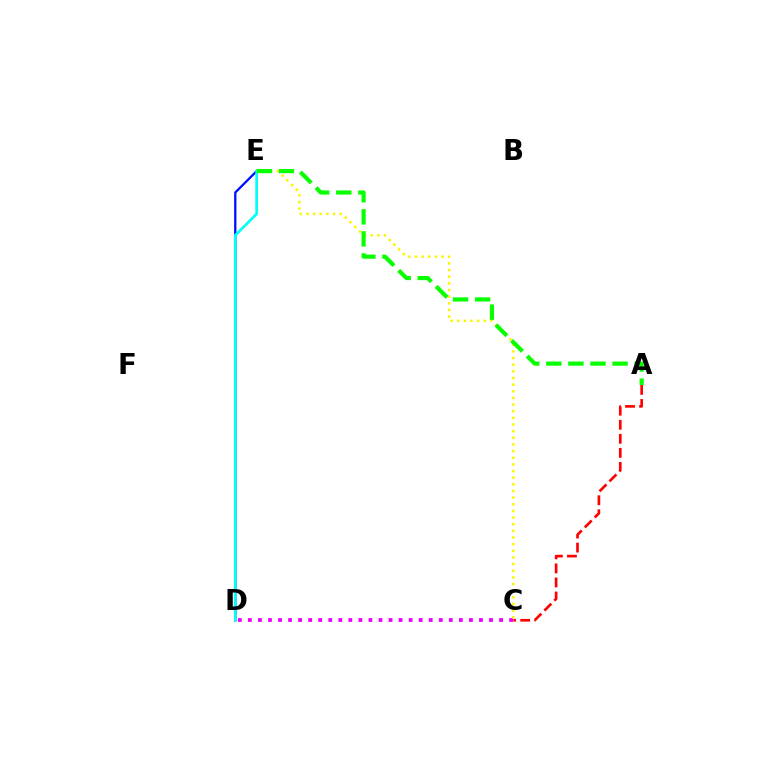{('C', 'D'): [{'color': '#ee00ff', 'line_style': 'dotted', 'thickness': 2.73}], ('C', 'E'): [{'color': '#fcf500', 'line_style': 'dotted', 'thickness': 1.81}], ('D', 'E'): [{'color': '#0010ff', 'line_style': 'solid', 'thickness': 1.66}, {'color': '#00fff6', 'line_style': 'solid', 'thickness': 1.94}], ('A', 'C'): [{'color': '#ff0000', 'line_style': 'dashed', 'thickness': 1.91}], ('A', 'E'): [{'color': '#08ff00', 'line_style': 'dashed', 'thickness': 3.0}]}